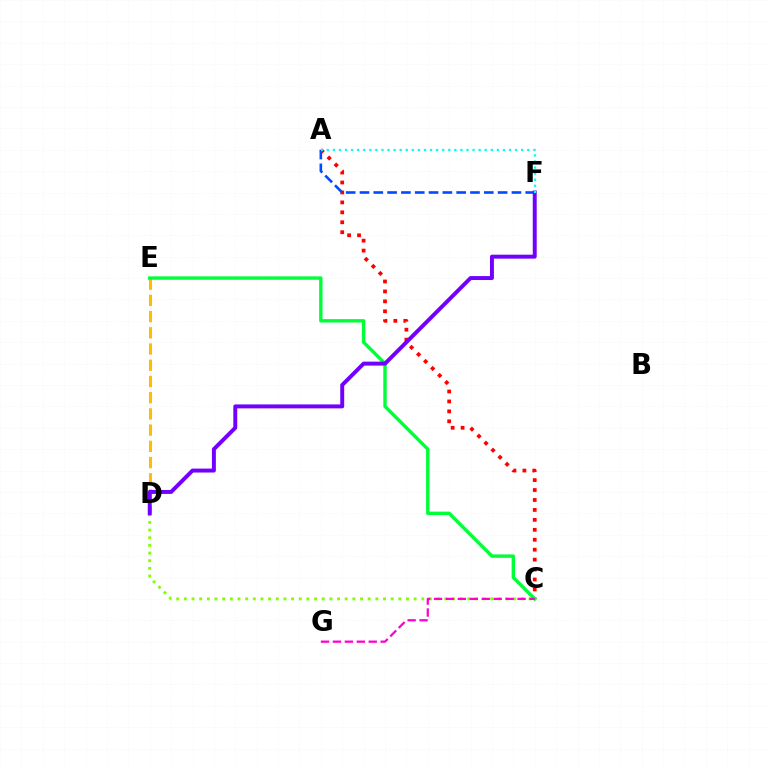{('A', 'C'): [{'color': '#ff0000', 'line_style': 'dotted', 'thickness': 2.7}], ('D', 'E'): [{'color': '#ffbd00', 'line_style': 'dashed', 'thickness': 2.2}], ('C', 'D'): [{'color': '#84ff00', 'line_style': 'dotted', 'thickness': 2.08}], ('A', 'F'): [{'color': '#004bff', 'line_style': 'dashed', 'thickness': 1.88}, {'color': '#00fff6', 'line_style': 'dotted', 'thickness': 1.65}], ('C', 'E'): [{'color': '#00ff39', 'line_style': 'solid', 'thickness': 2.45}], ('D', 'F'): [{'color': '#7200ff', 'line_style': 'solid', 'thickness': 2.84}], ('C', 'G'): [{'color': '#ff00cf', 'line_style': 'dashed', 'thickness': 1.62}]}